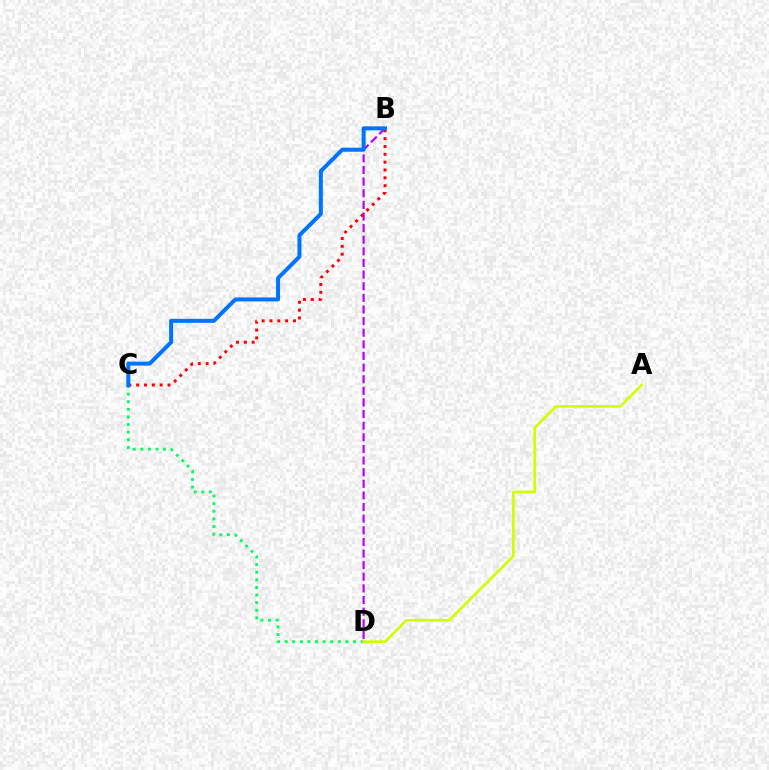{('B', 'D'): [{'color': '#b900ff', 'line_style': 'dashed', 'thickness': 1.58}], ('B', 'C'): [{'color': '#ff0000', 'line_style': 'dotted', 'thickness': 2.13}, {'color': '#0074ff', 'line_style': 'solid', 'thickness': 2.88}], ('C', 'D'): [{'color': '#00ff5c', 'line_style': 'dotted', 'thickness': 2.07}], ('A', 'D'): [{'color': '#d1ff00', 'line_style': 'solid', 'thickness': 1.93}]}